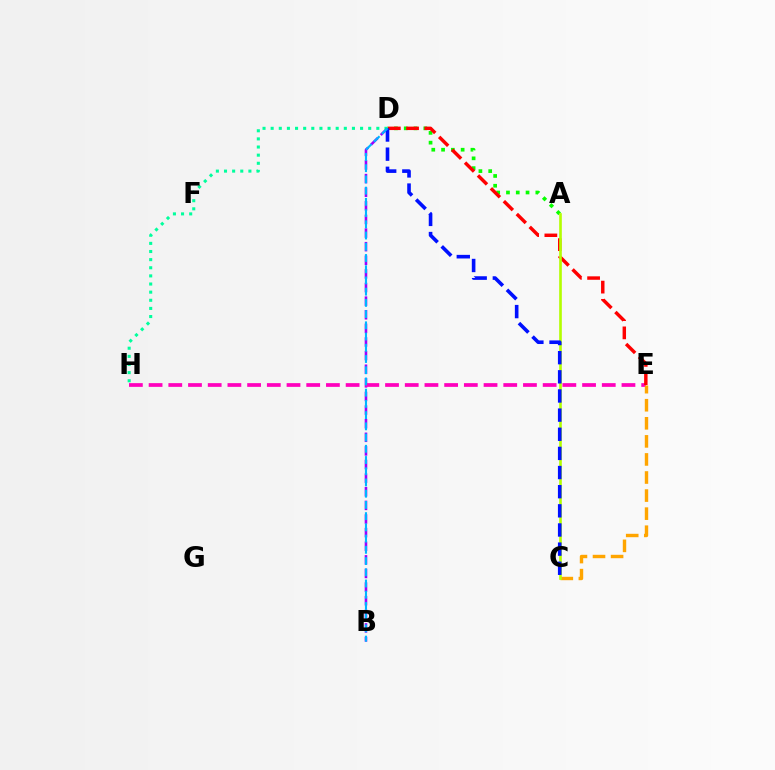{('B', 'D'): [{'color': '#9b00ff', 'line_style': 'dashed', 'thickness': 1.85}, {'color': '#00b5ff', 'line_style': 'dashed', 'thickness': 1.52}], ('E', 'H'): [{'color': '#ff00bd', 'line_style': 'dashed', 'thickness': 2.68}], ('D', 'H'): [{'color': '#00ff9d', 'line_style': 'dotted', 'thickness': 2.21}], ('A', 'D'): [{'color': '#08ff00', 'line_style': 'dotted', 'thickness': 2.66}], ('D', 'E'): [{'color': '#ff0000', 'line_style': 'dashed', 'thickness': 2.48}], ('C', 'E'): [{'color': '#ffa500', 'line_style': 'dashed', 'thickness': 2.45}], ('A', 'C'): [{'color': '#b3ff00', 'line_style': 'solid', 'thickness': 1.9}], ('C', 'D'): [{'color': '#0010ff', 'line_style': 'dashed', 'thickness': 2.6}]}